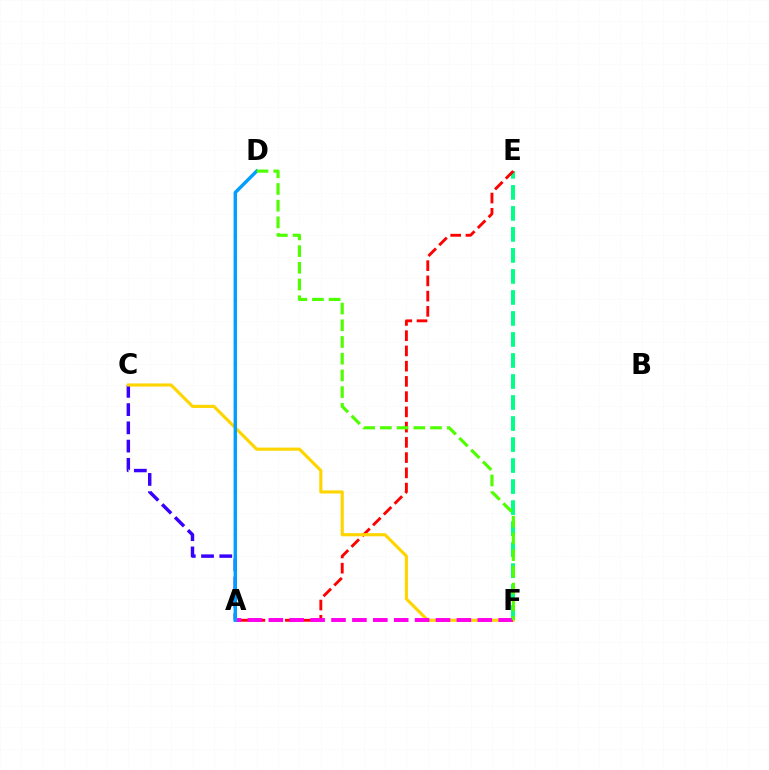{('E', 'F'): [{'color': '#00ff86', 'line_style': 'dashed', 'thickness': 2.85}], ('A', 'C'): [{'color': '#3700ff', 'line_style': 'dashed', 'thickness': 2.48}], ('A', 'E'): [{'color': '#ff0000', 'line_style': 'dashed', 'thickness': 2.07}], ('C', 'F'): [{'color': '#ffd500', 'line_style': 'solid', 'thickness': 2.25}], ('A', 'F'): [{'color': '#ff00ed', 'line_style': 'dashed', 'thickness': 2.84}], ('A', 'D'): [{'color': '#009eff', 'line_style': 'solid', 'thickness': 2.44}], ('D', 'F'): [{'color': '#4fff00', 'line_style': 'dashed', 'thickness': 2.27}]}